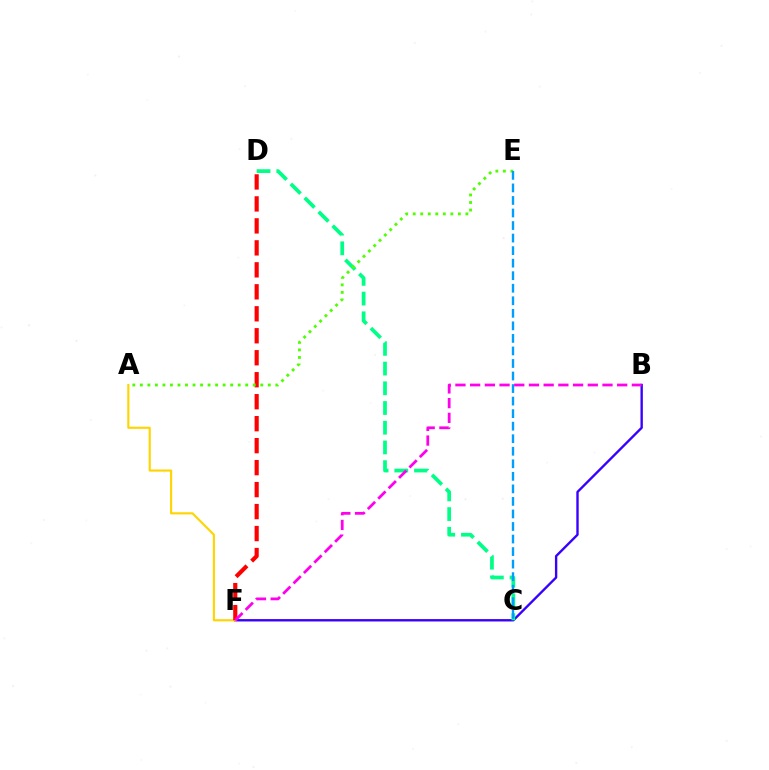{('B', 'F'): [{'color': '#3700ff', 'line_style': 'solid', 'thickness': 1.71}, {'color': '#ff00ed', 'line_style': 'dashed', 'thickness': 2.0}], ('C', 'D'): [{'color': '#00ff86', 'line_style': 'dashed', 'thickness': 2.68}], ('A', 'F'): [{'color': '#ffd500', 'line_style': 'solid', 'thickness': 1.54}], ('D', 'F'): [{'color': '#ff0000', 'line_style': 'dashed', 'thickness': 2.99}], ('A', 'E'): [{'color': '#4fff00', 'line_style': 'dotted', 'thickness': 2.04}], ('C', 'E'): [{'color': '#009eff', 'line_style': 'dashed', 'thickness': 1.7}]}